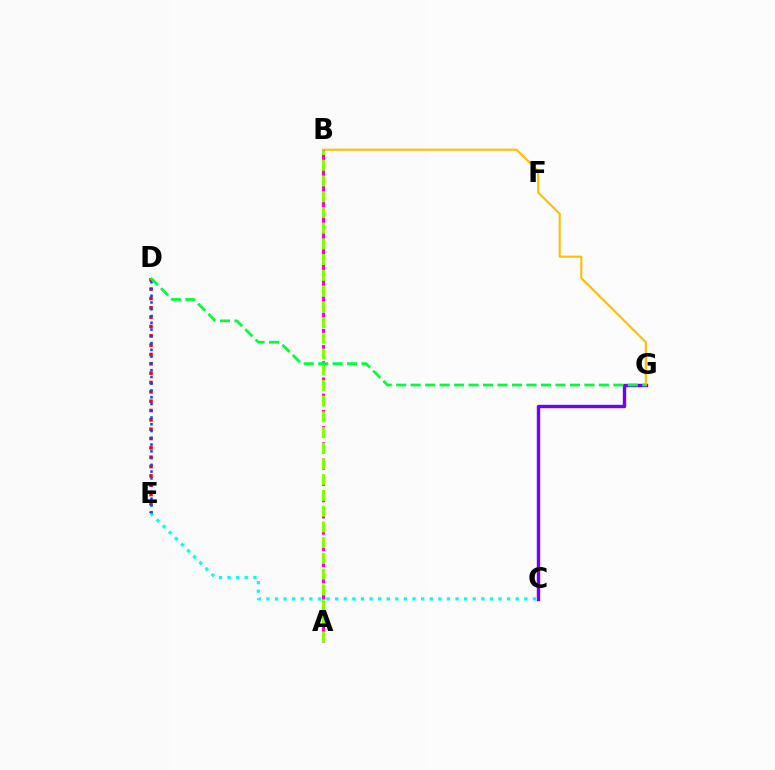{('C', 'G'): [{'color': '#7200ff', 'line_style': 'solid', 'thickness': 2.44}], ('B', 'G'): [{'color': '#ffbd00', 'line_style': 'solid', 'thickness': 1.51}], ('A', 'B'): [{'color': '#ff00cf', 'line_style': 'dashed', 'thickness': 2.2}, {'color': '#84ff00', 'line_style': 'dashed', 'thickness': 2.14}], ('C', 'E'): [{'color': '#00fff6', 'line_style': 'dotted', 'thickness': 2.34}], ('D', 'E'): [{'color': '#ff0000', 'line_style': 'dotted', 'thickness': 2.54}, {'color': '#004bff', 'line_style': 'dotted', 'thickness': 1.84}], ('D', 'G'): [{'color': '#00ff39', 'line_style': 'dashed', 'thickness': 1.97}]}